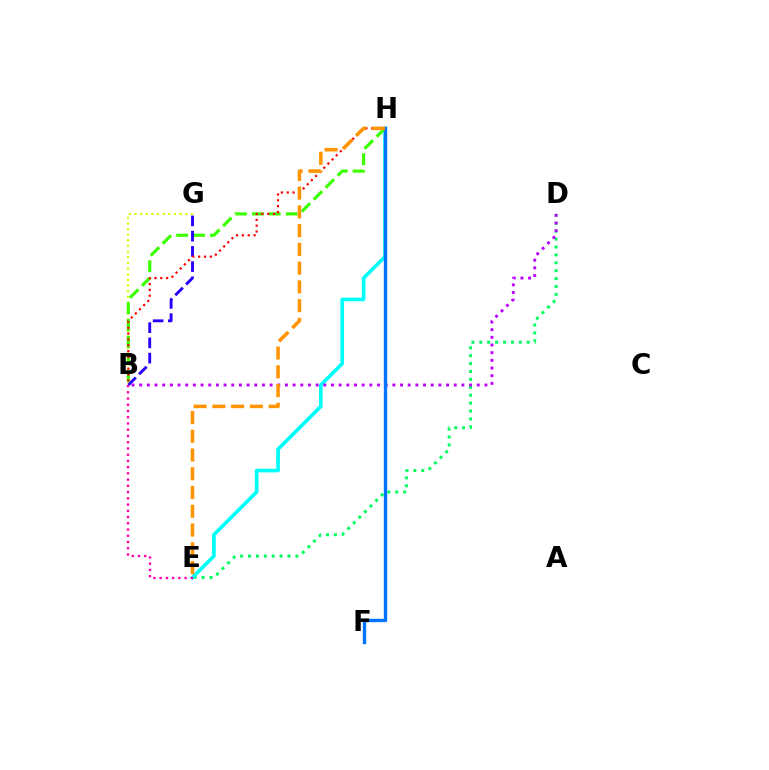{('B', 'G'): [{'color': '#d1ff00', 'line_style': 'dotted', 'thickness': 1.53}, {'color': '#2500ff', 'line_style': 'dashed', 'thickness': 2.07}], ('D', 'E'): [{'color': '#00ff5c', 'line_style': 'dotted', 'thickness': 2.15}], ('E', 'H'): [{'color': '#00fff6', 'line_style': 'solid', 'thickness': 2.63}, {'color': '#ff9400', 'line_style': 'dashed', 'thickness': 2.55}], ('B', 'H'): [{'color': '#3dff00', 'line_style': 'dashed', 'thickness': 2.3}, {'color': '#ff0000', 'line_style': 'dotted', 'thickness': 1.59}], ('B', 'D'): [{'color': '#b900ff', 'line_style': 'dotted', 'thickness': 2.08}], ('F', 'H'): [{'color': '#0074ff', 'line_style': 'solid', 'thickness': 2.44}], ('B', 'E'): [{'color': '#ff00ac', 'line_style': 'dotted', 'thickness': 1.69}]}